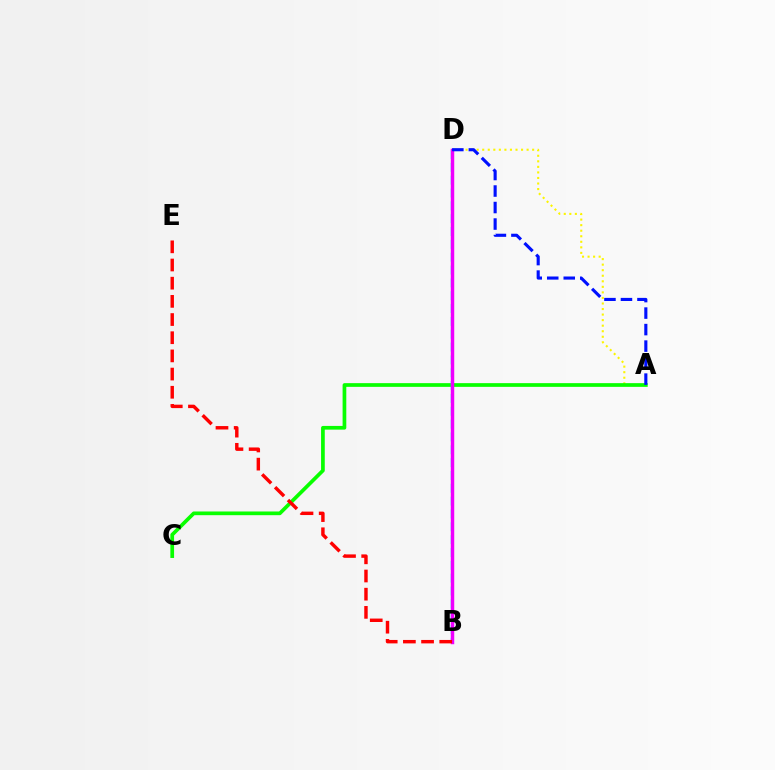{('A', 'D'): [{'color': '#fcf500', 'line_style': 'dotted', 'thickness': 1.51}, {'color': '#0010ff', 'line_style': 'dashed', 'thickness': 2.24}], ('A', 'C'): [{'color': '#08ff00', 'line_style': 'solid', 'thickness': 2.66}], ('B', 'D'): [{'color': '#00fff6', 'line_style': 'dashed', 'thickness': 1.74}, {'color': '#ee00ff', 'line_style': 'solid', 'thickness': 2.49}], ('B', 'E'): [{'color': '#ff0000', 'line_style': 'dashed', 'thickness': 2.47}]}